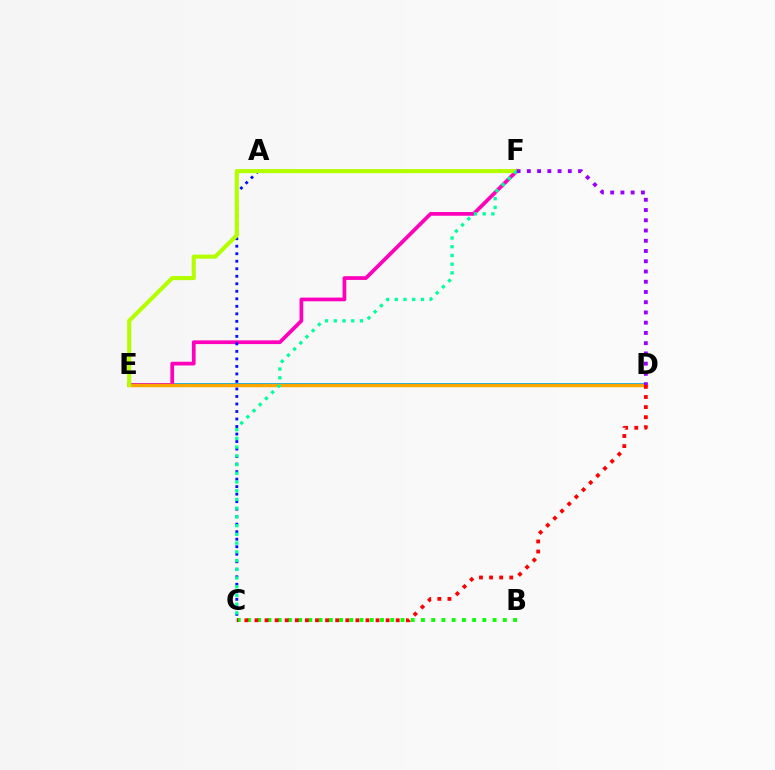{('D', 'E'): [{'color': '#00b5ff', 'line_style': 'solid', 'thickness': 2.9}, {'color': '#ffa500', 'line_style': 'solid', 'thickness': 2.48}], ('E', 'F'): [{'color': '#ff00bd', 'line_style': 'solid', 'thickness': 2.69}, {'color': '#b3ff00', 'line_style': 'solid', 'thickness': 2.96}], ('A', 'C'): [{'color': '#0010ff', 'line_style': 'dotted', 'thickness': 2.04}], ('C', 'F'): [{'color': '#00ff9d', 'line_style': 'dotted', 'thickness': 2.37}], ('B', 'C'): [{'color': '#08ff00', 'line_style': 'dotted', 'thickness': 2.78}], ('D', 'F'): [{'color': '#9b00ff', 'line_style': 'dotted', 'thickness': 2.78}], ('C', 'D'): [{'color': '#ff0000', 'line_style': 'dotted', 'thickness': 2.74}]}